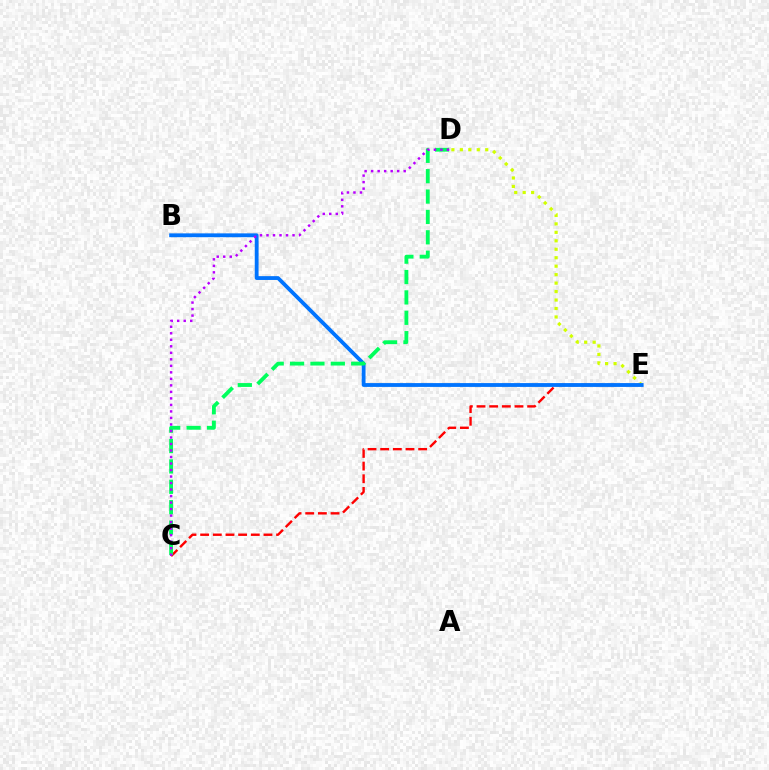{('D', 'E'): [{'color': '#d1ff00', 'line_style': 'dotted', 'thickness': 2.3}], ('C', 'E'): [{'color': '#ff0000', 'line_style': 'dashed', 'thickness': 1.72}], ('B', 'E'): [{'color': '#0074ff', 'line_style': 'solid', 'thickness': 2.75}], ('C', 'D'): [{'color': '#00ff5c', 'line_style': 'dashed', 'thickness': 2.77}, {'color': '#b900ff', 'line_style': 'dotted', 'thickness': 1.77}]}